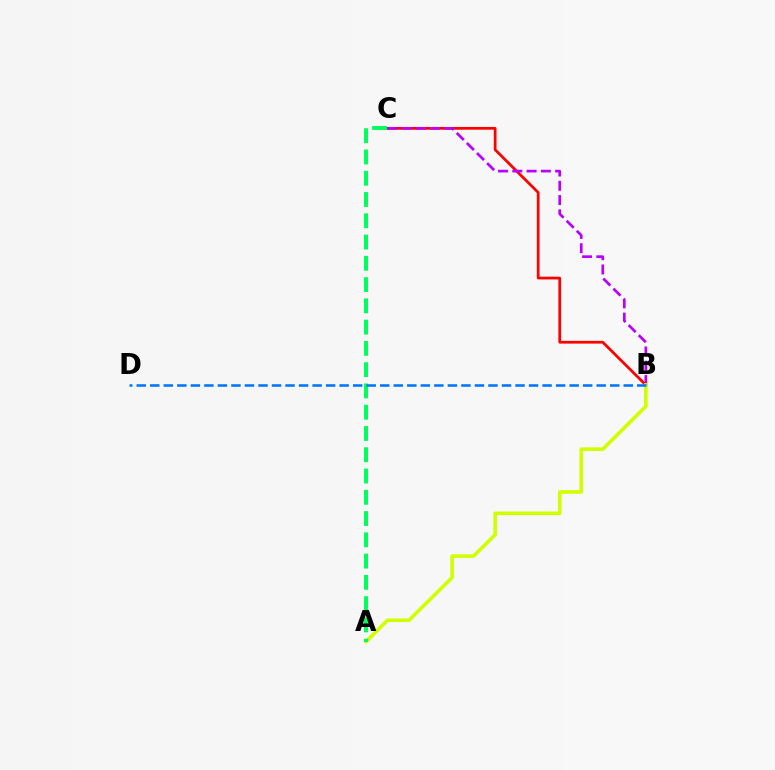{('B', 'C'): [{'color': '#ff0000', 'line_style': 'solid', 'thickness': 1.98}, {'color': '#b900ff', 'line_style': 'dashed', 'thickness': 1.94}], ('A', 'B'): [{'color': '#d1ff00', 'line_style': 'solid', 'thickness': 2.61}], ('A', 'C'): [{'color': '#00ff5c', 'line_style': 'dashed', 'thickness': 2.89}], ('B', 'D'): [{'color': '#0074ff', 'line_style': 'dashed', 'thickness': 1.84}]}